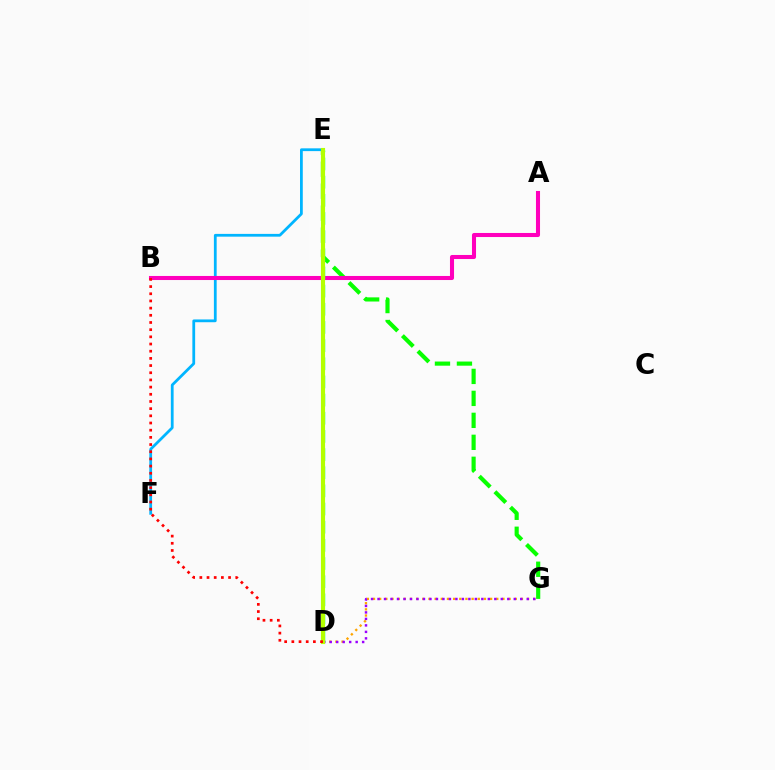{('D', 'G'): [{'color': '#ffa500', 'line_style': 'dotted', 'thickness': 1.67}, {'color': '#9b00ff', 'line_style': 'dotted', 'thickness': 1.76}], ('D', 'E'): [{'color': '#0010ff', 'line_style': 'solid', 'thickness': 2.04}, {'color': '#00ff9d', 'line_style': 'dashed', 'thickness': 2.47}, {'color': '#b3ff00', 'line_style': 'solid', 'thickness': 2.97}], ('E', 'F'): [{'color': '#00b5ff', 'line_style': 'solid', 'thickness': 2.0}], ('E', 'G'): [{'color': '#08ff00', 'line_style': 'dashed', 'thickness': 2.98}], ('A', 'B'): [{'color': '#ff00bd', 'line_style': 'solid', 'thickness': 2.92}], ('B', 'D'): [{'color': '#ff0000', 'line_style': 'dotted', 'thickness': 1.95}]}